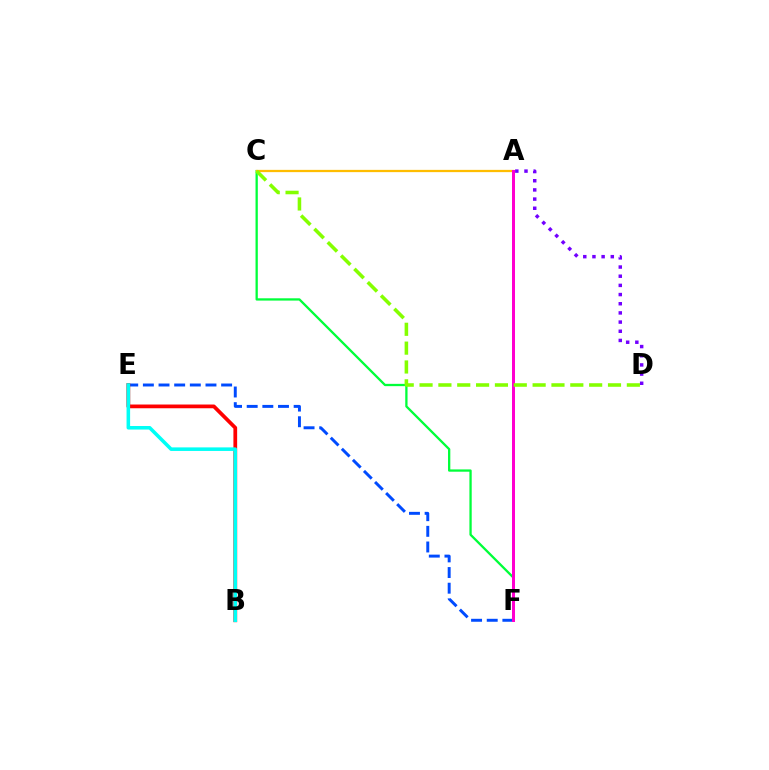{('C', 'F'): [{'color': '#00ff39', 'line_style': 'solid', 'thickness': 1.65}], ('A', 'C'): [{'color': '#ffbd00', 'line_style': 'solid', 'thickness': 1.63}], ('E', 'F'): [{'color': '#004bff', 'line_style': 'dashed', 'thickness': 2.13}], ('B', 'E'): [{'color': '#ff0000', 'line_style': 'solid', 'thickness': 2.69}, {'color': '#00fff6', 'line_style': 'solid', 'thickness': 2.56}], ('A', 'F'): [{'color': '#ff00cf', 'line_style': 'solid', 'thickness': 2.16}], ('C', 'D'): [{'color': '#84ff00', 'line_style': 'dashed', 'thickness': 2.56}], ('A', 'D'): [{'color': '#7200ff', 'line_style': 'dotted', 'thickness': 2.49}]}